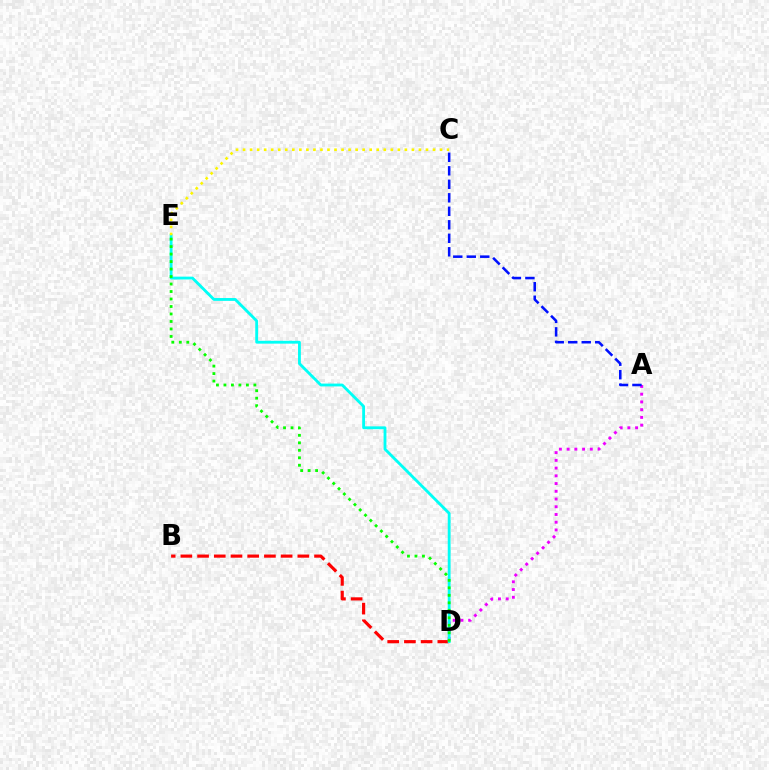{('A', 'D'): [{'color': '#ee00ff', 'line_style': 'dotted', 'thickness': 2.1}], ('B', 'D'): [{'color': '#ff0000', 'line_style': 'dashed', 'thickness': 2.27}], ('A', 'C'): [{'color': '#0010ff', 'line_style': 'dashed', 'thickness': 1.83}], ('D', 'E'): [{'color': '#00fff6', 'line_style': 'solid', 'thickness': 2.04}, {'color': '#08ff00', 'line_style': 'dotted', 'thickness': 2.03}], ('C', 'E'): [{'color': '#fcf500', 'line_style': 'dotted', 'thickness': 1.91}]}